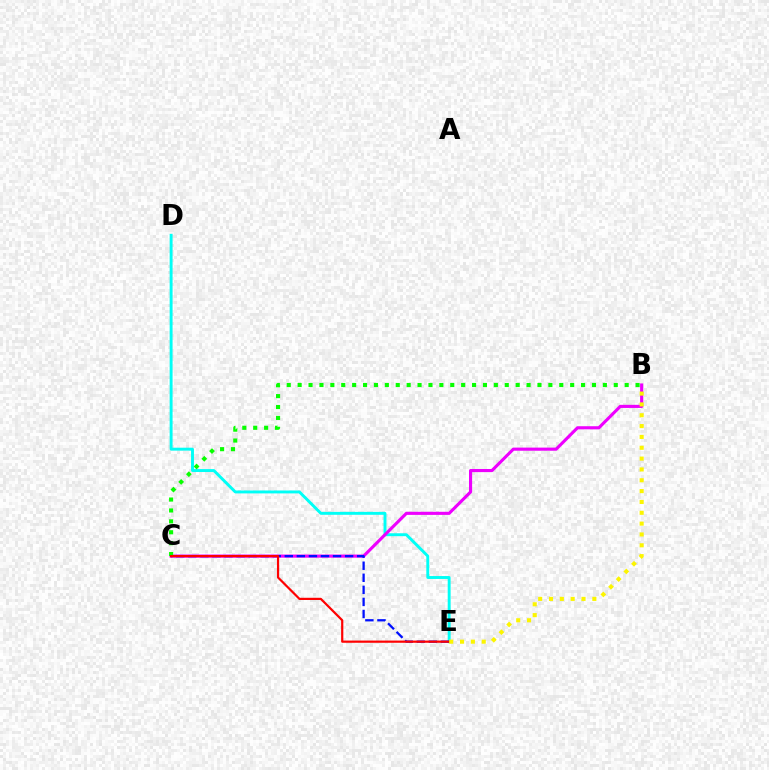{('D', 'E'): [{'color': '#00fff6', 'line_style': 'solid', 'thickness': 2.1}], ('B', 'C'): [{'color': '#ee00ff', 'line_style': 'solid', 'thickness': 2.25}, {'color': '#08ff00', 'line_style': 'dotted', 'thickness': 2.96}], ('C', 'E'): [{'color': '#0010ff', 'line_style': 'dashed', 'thickness': 1.64}, {'color': '#ff0000', 'line_style': 'solid', 'thickness': 1.58}], ('B', 'E'): [{'color': '#fcf500', 'line_style': 'dotted', 'thickness': 2.94}]}